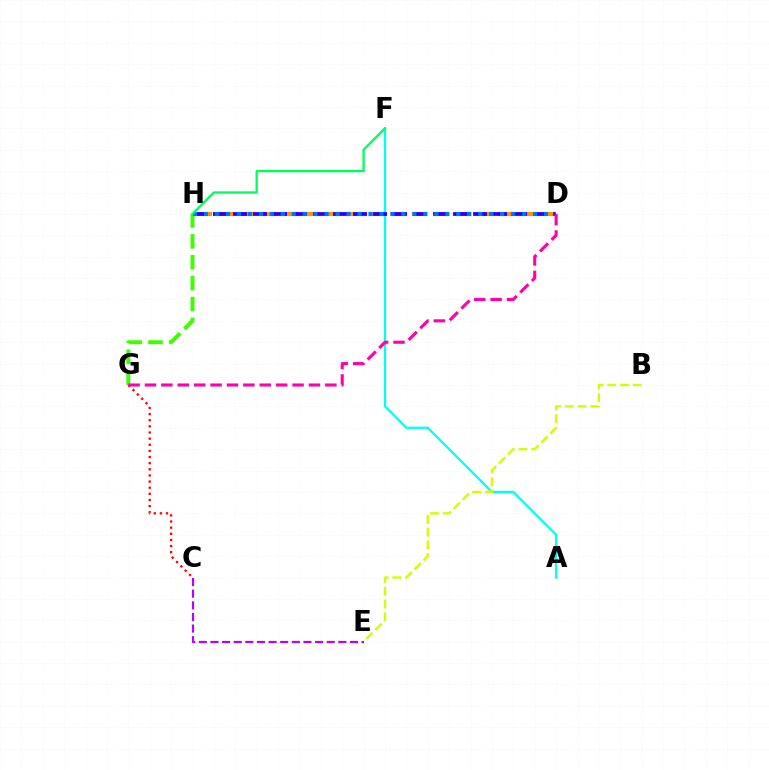{('A', 'F'): [{'color': '#00fff6', 'line_style': 'solid', 'thickness': 1.66}], ('B', 'E'): [{'color': '#d1ff00', 'line_style': 'dashed', 'thickness': 1.73}], ('C', 'E'): [{'color': '#b900ff', 'line_style': 'dashed', 'thickness': 1.58}], ('D', 'H'): [{'color': '#ff9400', 'line_style': 'dashed', 'thickness': 2.92}, {'color': '#2500ff', 'line_style': 'dashed', 'thickness': 2.72}, {'color': '#0074ff', 'line_style': 'dotted', 'thickness': 2.98}], ('C', 'G'): [{'color': '#ff0000', 'line_style': 'dotted', 'thickness': 1.67}], ('G', 'H'): [{'color': '#3dff00', 'line_style': 'dashed', 'thickness': 2.84}], ('D', 'G'): [{'color': '#ff00ac', 'line_style': 'dashed', 'thickness': 2.23}], ('F', 'H'): [{'color': '#00ff5c', 'line_style': 'solid', 'thickness': 1.66}]}